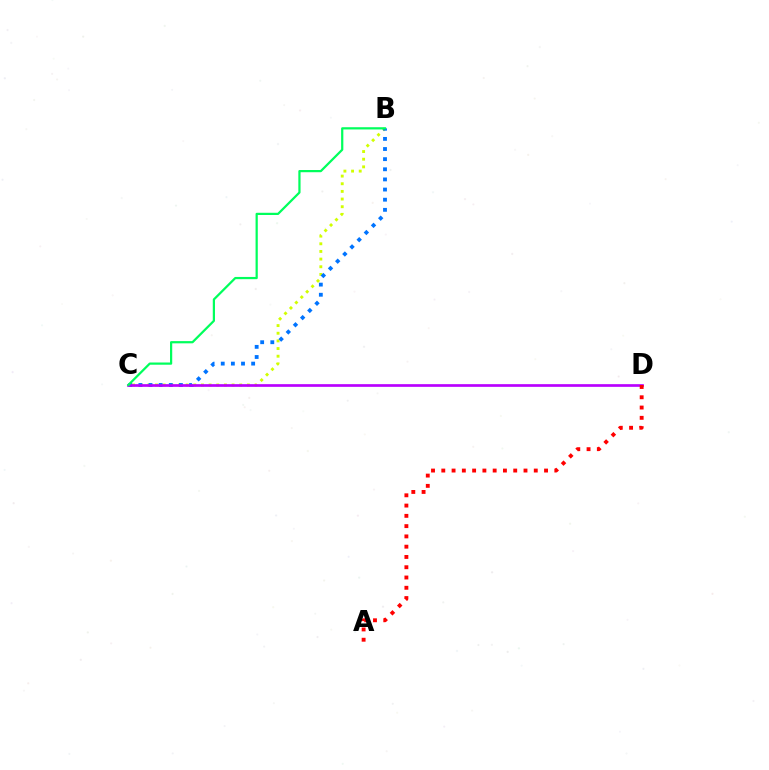{('B', 'C'): [{'color': '#d1ff00', 'line_style': 'dotted', 'thickness': 2.08}, {'color': '#0074ff', 'line_style': 'dotted', 'thickness': 2.75}, {'color': '#00ff5c', 'line_style': 'solid', 'thickness': 1.6}], ('C', 'D'): [{'color': '#b900ff', 'line_style': 'solid', 'thickness': 1.93}], ('A', 'D'): [{'color': '#ff0000', 'line_style': 'dotted', 'thickness': 2.79}]}